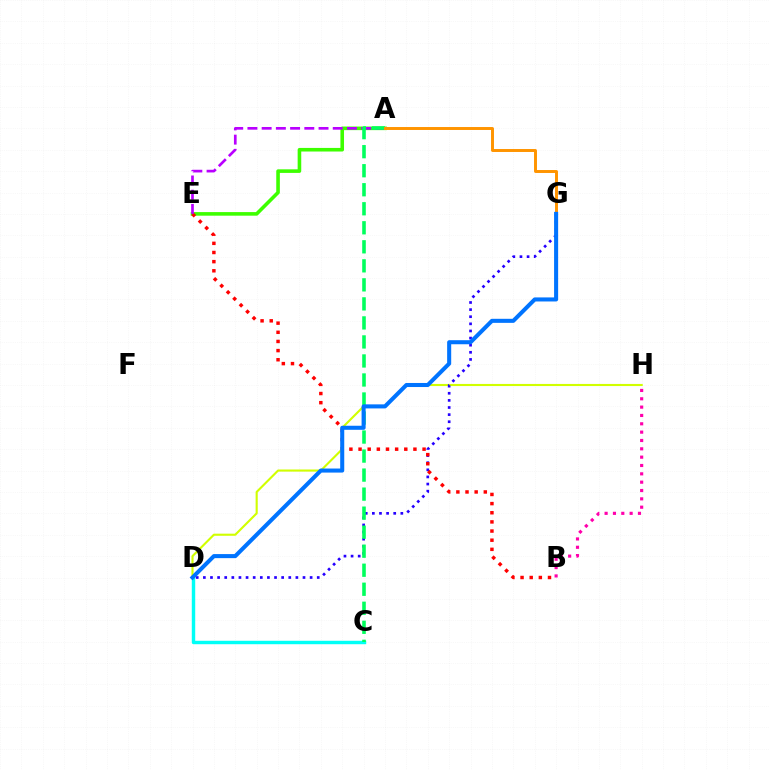{('A', 'E'): [{'color': '#3dff00', 'line_style': 'solid', 'thickness': 2.59}, {'color': '#b900ff', 'line_style': 'dashed', 'thickness': 1.93}], ('D', 'H'): [{'color': '#d1ff00', 'line_style': 'solid', 'thickness': 1.52}], ('D', 'G'): [{'color': '#2500ff', 'line_style': 'dotted', 'thickness': 1.93}, {'color': '#0074ff', 'line_style': 'solid', 'thickness': 2.92}], ('C', 'D'): [{'color': '#00fff6', 'line_style': 'solid', 'thickness': 2.47}], ('B', 'E'): [{'color': '#ff0000', 'line_style': 'dotted', 'thickness': 2.49}], ('A', 'C'): [{'color': '#00ff5c', 'line_style': 'dashed', 'thickness': 2.58}], ('A', 'G'): [{'color': '#ff9400', 'line_style': 'solid', 'thickness': 2.13}], ('B', 'H'): [{'color': '#ff00ac', 'line_style': 'dotted', 'thickness': 2.27}]}